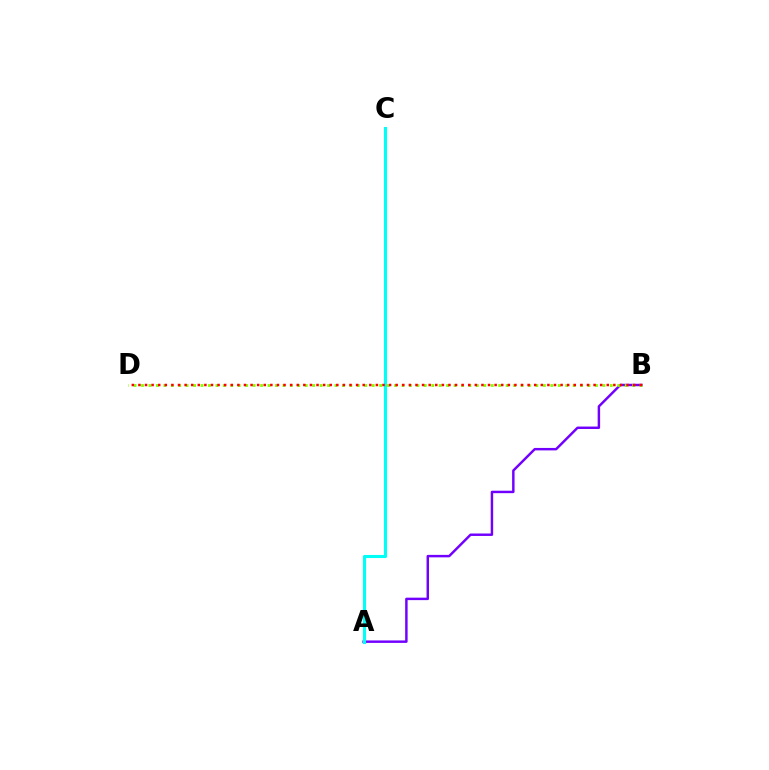{('A', 'B'): [{'color': '#7200ff', 'line_style': 'solid', 'thickness': 1.77}], ('A', 'C'): [{'color': '#00fff6', 'line_style': 'solid', 'thickness': 2.23}], ('B', 'D'): [{'color': '#84ff00', 'line_style': 'dotted', 'thickness': 2.02}, {'color': '#ff0000', 'line_style': 'dotted', 'thickness': 1.79}]}